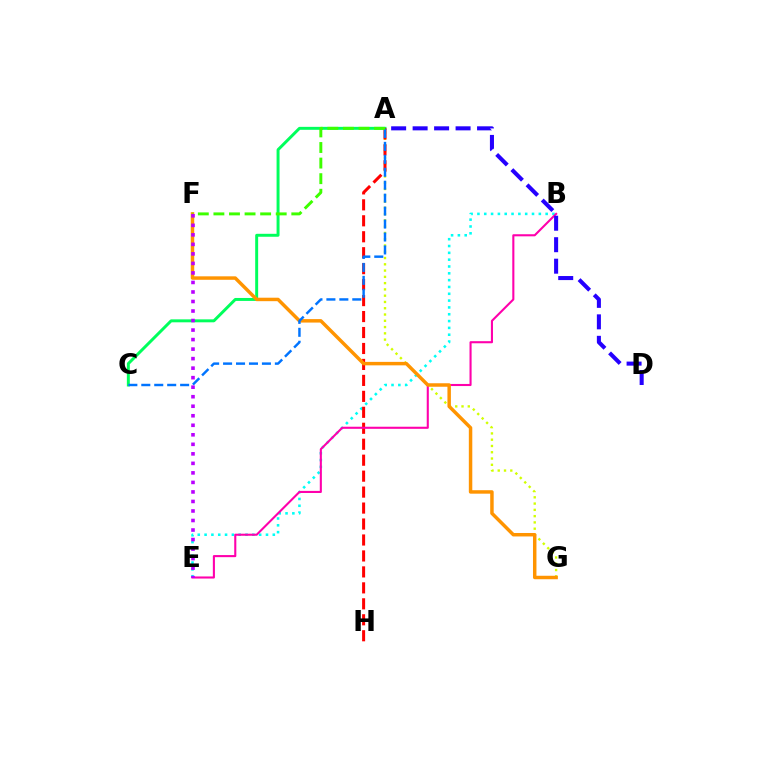{('A', 'C'): [{'color': '#00ff5c', 'line_style': 'solid', 'thickness': 2.13}, {'color': '#0074ff', 'line_style': 'dashed', 'thickness': 1.76}], ('A', 'G'): [{'color': '#d1ff00', 'line_style': 'dotted', 'thickness': 1.71}], ('B', 'E'): [{'color': '#00fff6', 'line_style': 'dotted', 'thickness': 1.85}, {'color': '#ff00ac', 'line_style': 'solid', 'thickness': 1.51}], ('A', 'H'): [{'color': '#ff0000', 'line_style': 'dashed', 'thickness': 2.17}], ('F', 'G'): [{'color': '#ff9400', 'line_style': 'solid', 'thickness': 2.49}], ('A', 'F'): [{'color': '#3dff00', 'line_style': 'dashed', 'thickness': 2.12}], ('E', 'F'): [{'color': '#b900ff', 'line_style': 'dotted', 'thickness': 2.59}], ('A', 'D'): [{'color': '#2500ff', 'line_style': 'dashed', 'thickness': 2.92}]}